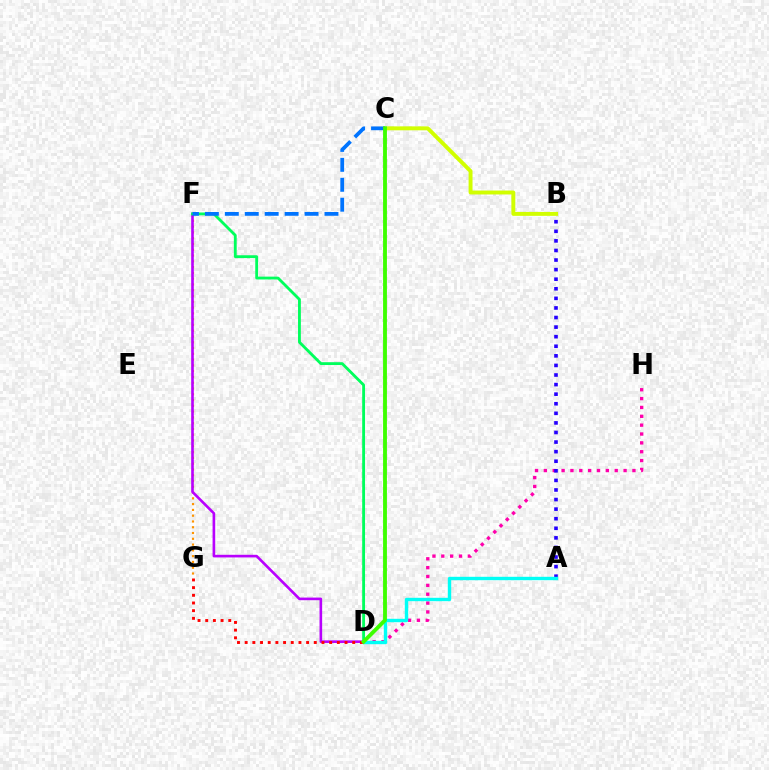{('F', 'G'): [{'color': '#ff9400', 'line_style': 'dotted', 'thickness': 1.57}], ('B', 'C'): [{'color': '#d1ff00', 'line_style': 'solid', 'thickness': 2.83}], ('D', 'F'): [{'color': '#b900ff', 'line_style': 'solid', 'thickness': 1.89}, {'color': '#00ff5c', 'line_style': 'solid', 'thickness': 2.04}], ('C', 'F'): [{'color': '#0074ff', 'line_style': 'dashed', 'thickness': 2.71}], ('D', 'H'): [{'color': '#ff00ac', 'line_style': 'dotted', 'thickness': 2.41}], ('A', 'B'): [{'color': '#2500ff', 'line_style': 'dotted', 'thickness': 2.6}], ('A', 'D'): [{'color': '#00fff6', 'line_style': 'solid', 'thickness': 2.44}], ('D', 'G'): [{'color': '#ff0000', 'line_style': 'dotted', 'thickness': 2.09}], ('C', 'D'): [{'color': '#3dff00', 'line_style': 'solid', 'thickness': 2.77}]}